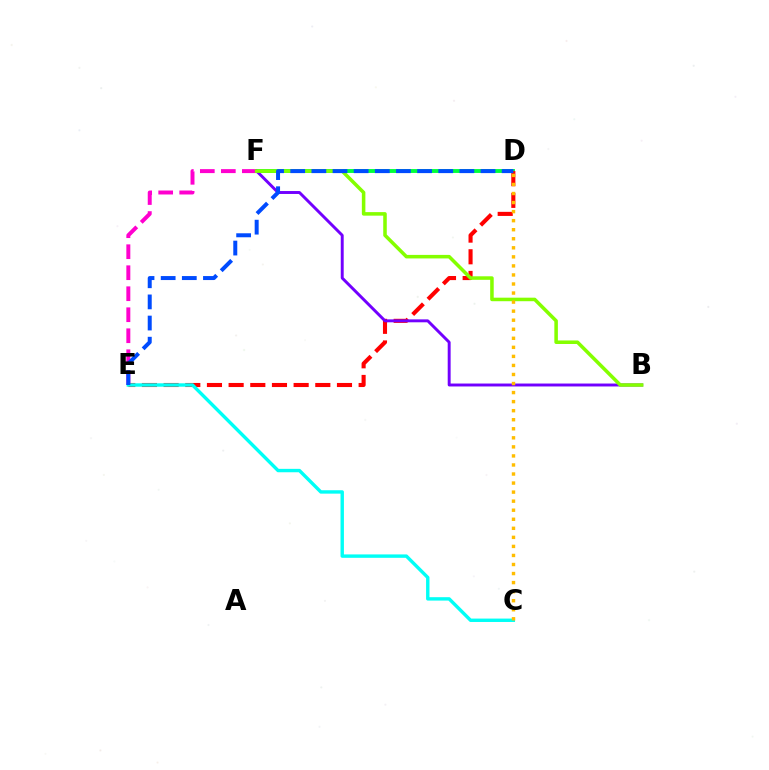{('D', 'F'): [{'color': '#00ff39', 'line_style': 'solid', 'thickness': 2.79}], ('E', 'F'): [{'color': '#ff00cf', 'line_style': 'dashed', 'thickness': 2.85}], ('D', 'E'): [{'color': '#ff0000', 'line_style': 'dashed', 'thickness': 2.94}, {'color': '#004bff', 'line_style': 'dashed', 'thickness': 2.87}], ('B', 'F'): [{'color': '#7200ff', 'line_style': 'solid', 'thickness': 2.11}, {'color': '#84ff00', 'line_style': 'solid', 'thickness': 2.55}], ('C', 'E'): [{'color': '#00fff6', 'line_style': 'solid', 'thickness': 2.45}], ('C', 'D'): [{'color': '#ffbd00', 'line_style': 'dotted', 'thickness': 2.46}]}